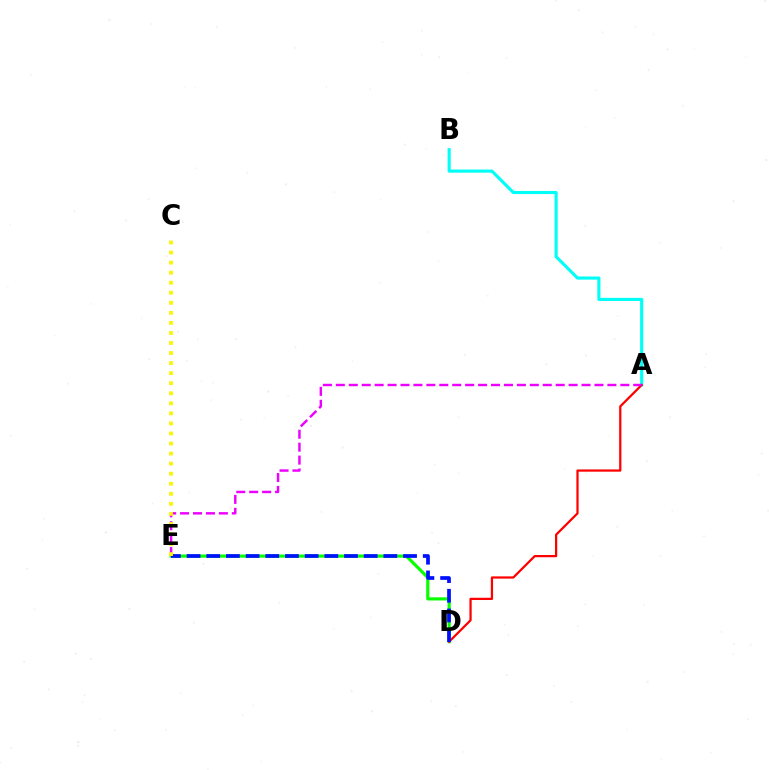{('D', 'E'): [{'color': '#08ff00', 'line_style': 'solid', 'thickness': 2.28}, {'color': '#0010ff', 'line_style': 'dashed', 'thickness': 2.67}], ('A', 'B'): [{'color': '#00fff6', 'line_style': 'solid', 'thickness': 2.25}], ('A', 'D'): [{'color': '#ff0000', 'line_style': 'solid', 'thickness': 1.62}], ('A', 'E'): [{'color': '#ee00ff', 'line_style': 'dashed', 'thickness': 1.76}], ('C', 'E'): [{'color': '#fcf500', 'line_style': 'dotted', 'thickness': 2.73}]}